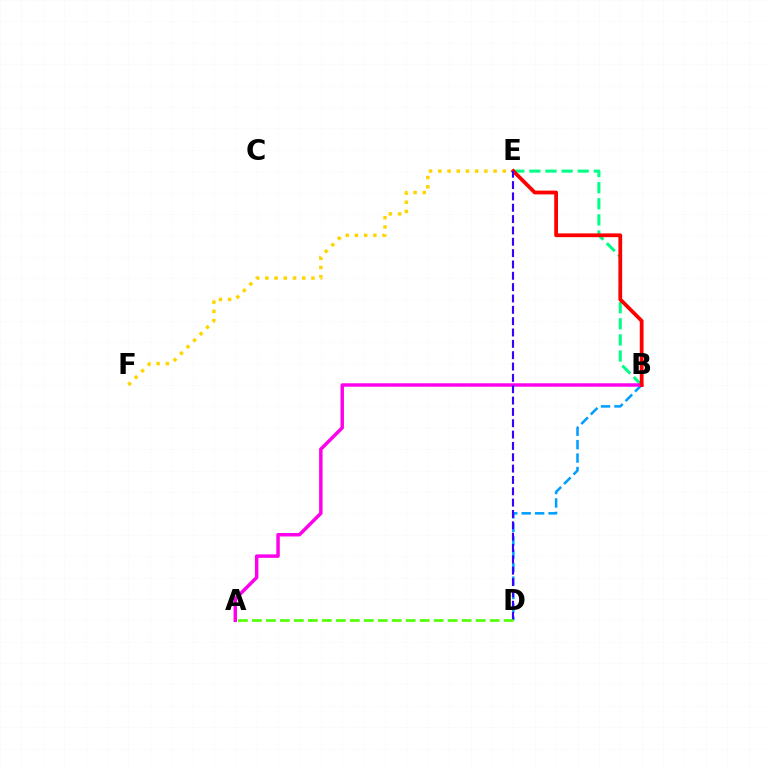{('B', 'E'): [{'color': '#00ff86', 'line_style': 'dashed', 'thickness': 2.19}, {'color': '#ff0000', 'line_style': 'solid', 'thickness': 2.72}], ('B', 'D'): [{'color': '#009eff', 'line_style': 'dashed', 'thickness': 1.83}], ('A', 'B'): [{'color': '#ff00ed', 'line_style': 'solid', 'thickness': 2.49}], ('E', 'F'): [{'color': '#ffd500', 'line_style': 'dotted', 'thickness': 2.5}], ('D', 'E'): [{'color': '#3700ff', 'line_style': 'dashed', 'thickness': 1.54}], ('A', 'D'): [{'color': '#4fff00', 'line_style': 'dashed', 'thickness': 1.9}]}